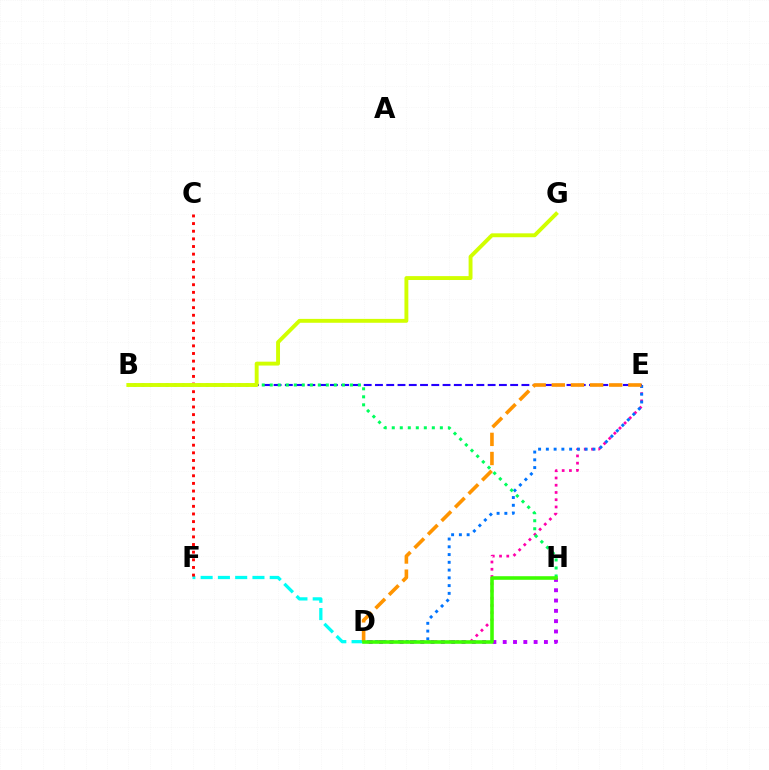{('D', 'E'): [{'color': '#ff00ac', 'line_style': 'dotted', 'thickness': 1.97}, {'color': '#0074ff', 'line_style': 'dotted', 'thickness': 2.11}, {'color': '#ff9400', 'line_style': 'dashed', 'thickness': 2.6}], ('D', 'F'): [{'color': '#00fff6', 'line_style': 'dashed', 'thickness': 2.35}], ('B', 'E'): [{'color': '#2500ff', 'line_style': 'dashed', 'thickness': 1.53}], ('B', 'H'): [{'color': '#00ff5c', 'line_style': 'dotted', 'thickness': 2.18}], ('D', 'H'): [{'color': '#b900ff', 'line_style': 'dotted', 'thickness': 2.8}, {'color': '#3dff00', 'line_style': 'solid', 'thickness': 2.57}], ('C', 'F'): [{'color': '#ff0000', 'line_style': 'dotted', 'thickness': 2.08}], ('B', 'G'): [{'color': '#d1ff00', 'line_style': 'solid', 'thickness': 2.8}]}